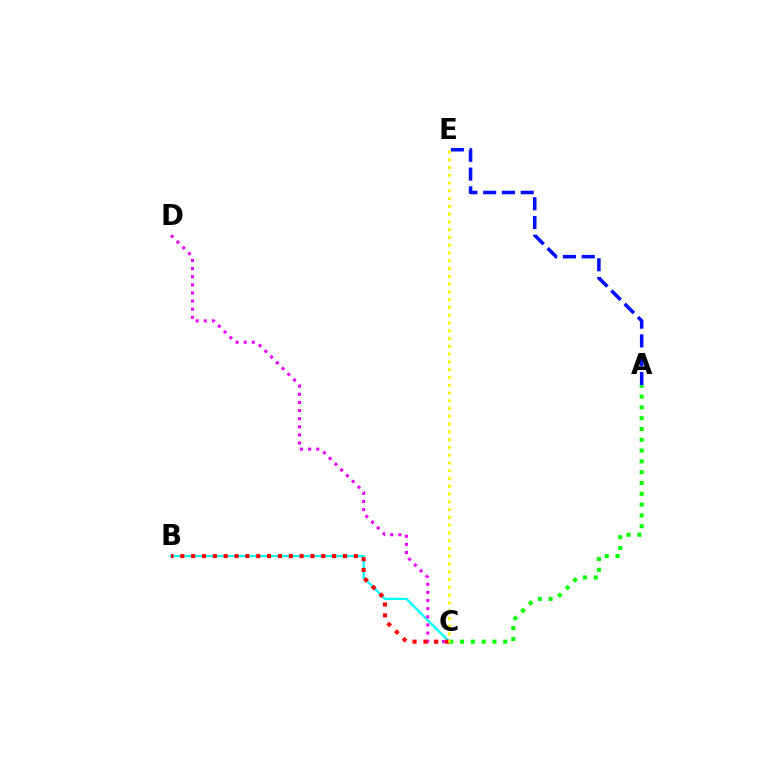{('B', 'C'): [{'color': '#00fff6', 'line_style': 'solid', 'thickness': 1.62}, {'color': '#ff0000', 'line_style': 'dotted', 'thickness': 2.95}], ('C', 'D'): [{'color': '#ee00ff', 'line_style': 'dotted', 'thickness': 2.21}], ('A', 'C'): [{'color': '#08ff00', 'line_style': 'dotted', 'thickness': 2.94}], ('A', 'E'): [{'color': '#0010ff', 'line_style': 'dashed', 'thickness': 2.55}], ('C', 'E'): [{'color': '#fcf500', 'line_style': 'dotted', 'thickness': 2.11}]}